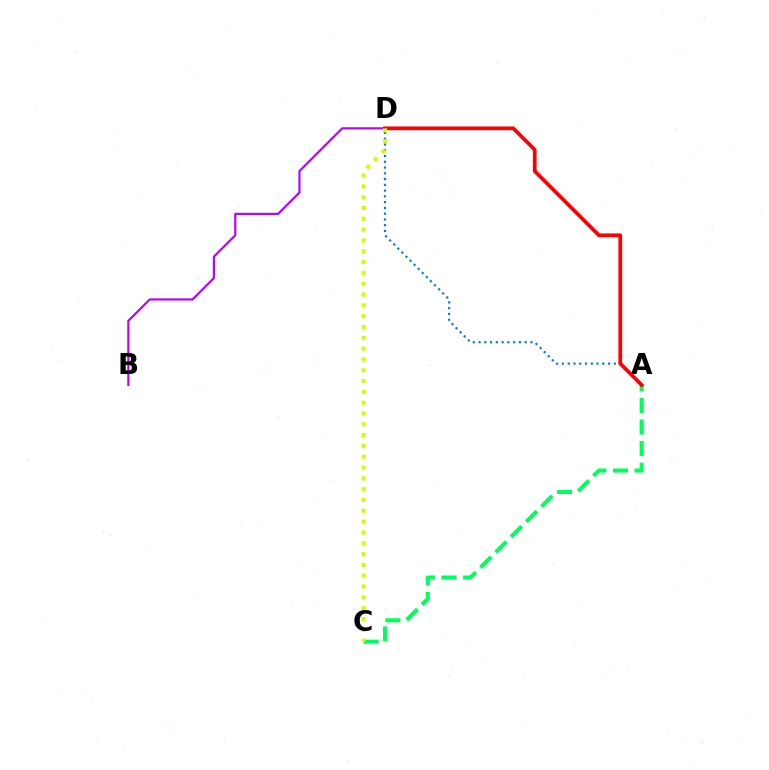{('A', 'C'): [{'color': '#00ff5c', 'line_style': 'dashed', 'thickness': 2.93}], ('A', 'D'): [{'color': '#0074ff', 'line_style': 'dotted', 'thickness': 1.57}, {'color': '#ff0000', 'line_style': 'solid', 'thickness': 2.69}], ('B', 'D'): [{'color': '#b900ff', 'line_style': 'solid', 'thickness': 1.57}], ('C', 'D'): [{'color': '#d1ff00', 'line_style': 'dotted', 'thickness': 2.94}]}